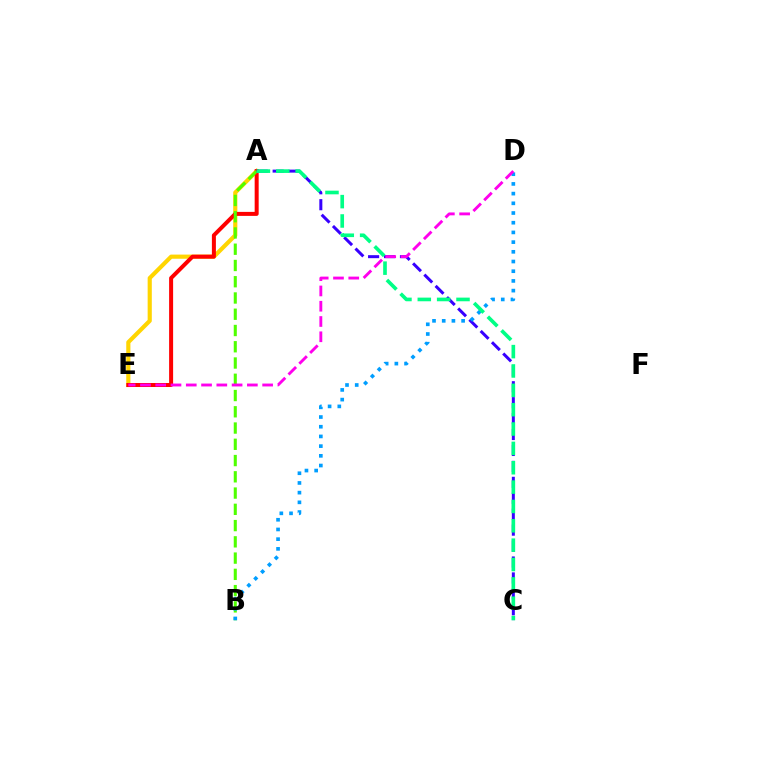{('A', 'E'): [{'color': '#ffd500', 'line_style': 'solid', 'thickness': 2.99}, {'color': '#ff0000', 'line_style': 'solid', 'thickness': 2.88}], ('A', 'B'): [{'color': '#4fff00', 'line_style': 'dashed', 'thickness': 2.21}], ('A', 'C'): [{'color': '#3700ff', 'line_style': 'dashed', 'thickness': 2.16}, {'color': '#00ff86', 'line_style': 'dashed', 'thickness': 2.63}], ('B', 'D'): [{'color': '#009eff', 'line_style': 'dotted', 'thickness': 2.64}], ('D', 'E'): [{'color': '#ff00ed', 'line_style': 'dashed', 'thickness': 2.07}]}